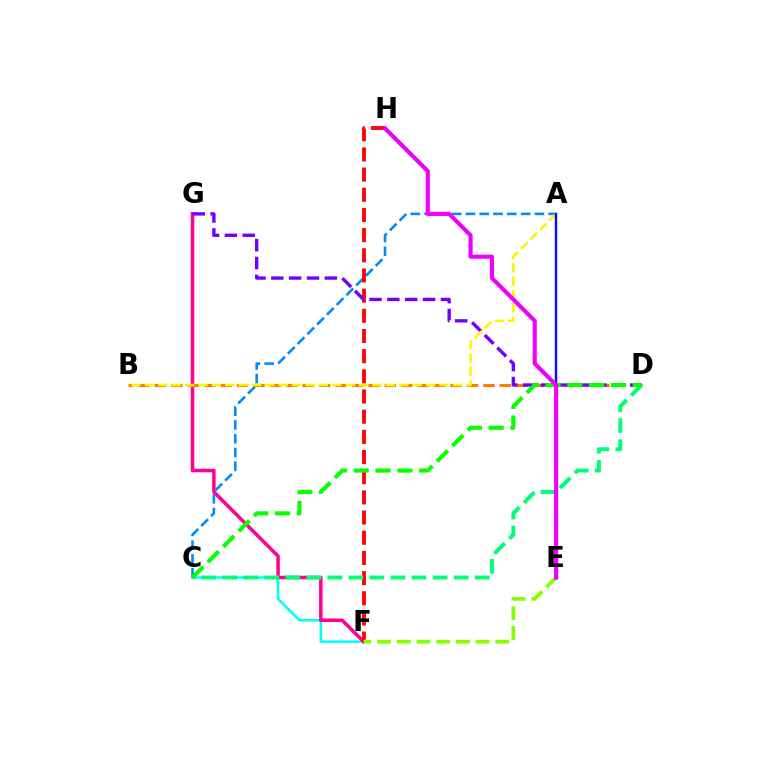{('C', 'F'): [{'color': '#00fff6', 'line_style': 'solid', 'thickness': 1.84}], ('F', 'G'): [{'color': '#ff0094', 'line_style': 'solid', 'thickness': 2.54}], ('B', 'D'): [{'color': '#ff7c00', 'line_style': 'dashed', 'thickness': 2.23}], ('A', 'C'): [{'color': '#008cff', 'line_style': 'dashed', 'thickness': 1.87}], ('F', 'H'): [{'color': '#ff0000', 'line_style': 'dashed', 'thickness': 2.74}], ('D', 'G'): [{'color': '#7200ff', 'line_style': 'dashed', 'thickness': 2.42}], ('C', 'D'): [{'color': '#00ff74', 'line_style': 'dashed', 'thickness': 2.86}, {'color': '#08ff00', 'line_style': 'dashed', 'thickness': 2.96}], ('A', 'B'): [{'color': '#fcf500', 'line_style': 'dashed', 'thickness': 1.82}], ('E', 'F'): [{'color': '#84ff00', 'line_style': 'dashed', 'thickness': 2.68}], ('A', 'E'): [{'color': '#0010ff', 'line_style': 'solid', 'thickness': 1.74}], ('E', 'H'): [{'color': '#ee00ff', 'line_style': 'solid', 'thickness': 2.97}]}